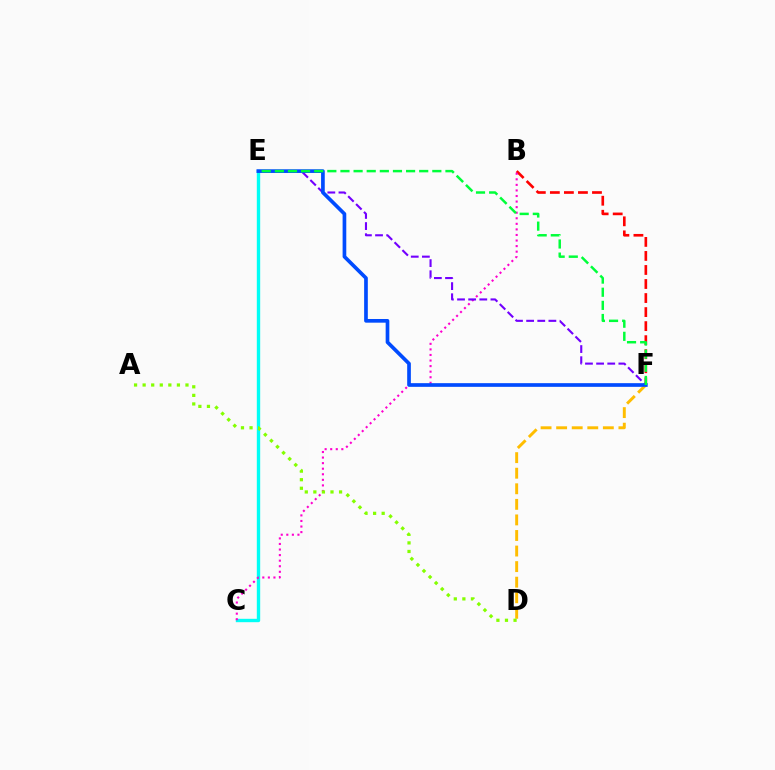{('C', 'E'): [{'color': '#00fff6', 'line_style': 'solid', 'thickness': 2.42}], ('B', 'F'): [{'color': '#ff0000', 'line_style': 'dashed', 'thickness': 1.91}], ('B', 'C'): [{'color': '#ff00cf', 'line_style': 'dotted', 'thickness': 1.51}], ('D', 'F'): [{'color': '#ffbd00', 'line_style': 'dashed', 'thickness': 2.11}], ('A', 'D'): [{'color': '#84ff00', 'line_style': 'dotted', 'thickness': 2.33}], ('E', 'F'): [{'color': '#7200ff', 'line_style': 'dashed', 'thickness': 1.51}, {'color': '#004bff', 'line_style': 'solid', 'thickness': 2.65}, {'color': '#00ff39', 'line_style': 'dashed', 'thickness': 1.78}]}